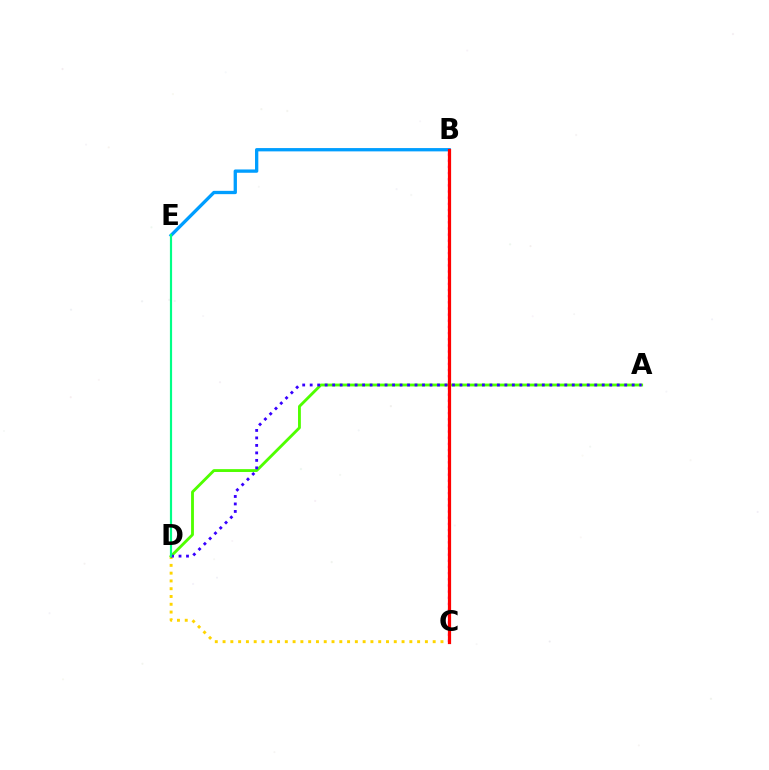{('B', 'E'): [{'color': '#009eff', 'line_style': 'solid', 'thickness': 2.38}], ('C', 'D'): [{'color': '#ffd500', 'line_style': 'dotted', 'thickness': 2.11}], ('A', 'D'): [{'color': '#4fff00', 'line_style': 'solid', 'thickness': 2.05}, {'color': '#3700ff', 'line_style': 'dotted', 'thickness': 2.03}], ('B', 'C'): [{'color': '#ff00ed', 'line_style': 'dotted', 'thickness': 1.67}, {'color': '#ff0000', 'line_style': 'solid', 'thickness': 2.32}], ('D', 'E'): [{'color': '#00ff86', 'line_style': 'solid', 'thickness': 1.57}]}